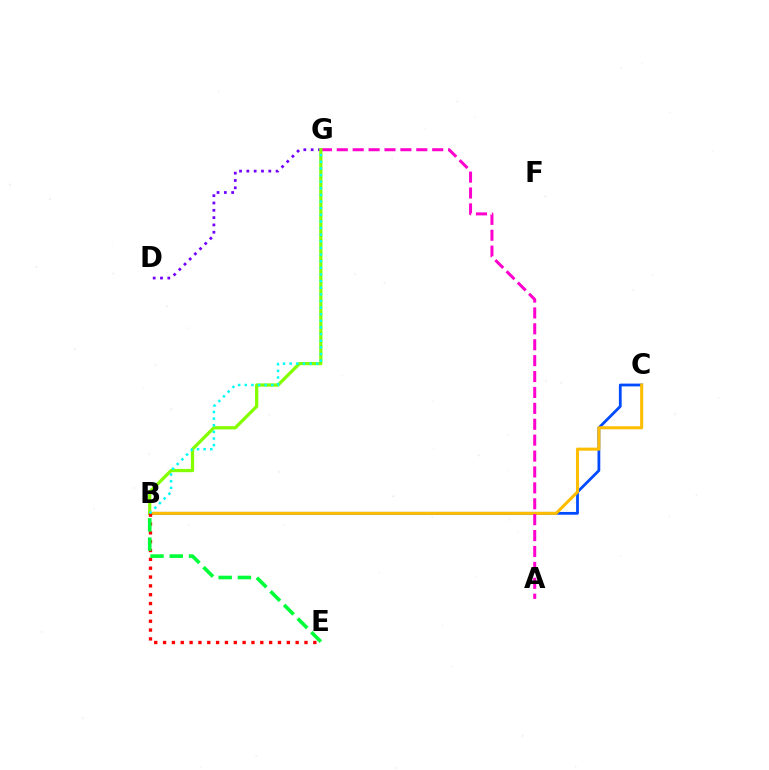{('B', 'C'): [{'color': '#004bff', 'line_style': 'solid', 'thickness': 2.0}, {'color': '#ffbd00', 'line_style': 'solid', 'thickness': 2.21}], ('D', 'G'): [{'color': '#7200ff', 'line_style': 'dotted', 'thickness': 1.99}], ('A', 'G'): [{'color': '#ff00cf', 'line_style': 'dashed', 'thickness': 2.16}], ('B', 'G'): [{'color': '#84ff00', 'line_style': 'solid', 'thickness': 2.34}, {'color': '#00fff6', 'line_style': 'dotted', 'thickness': 1.8}], ('B', 'E'): [{'color': '#ff0000', 'line_style': 'dotted', 'thickness': 2.4}, {'color': '#00ff39', 'line_style': 'dashed', 'thickness': 2.62}]}